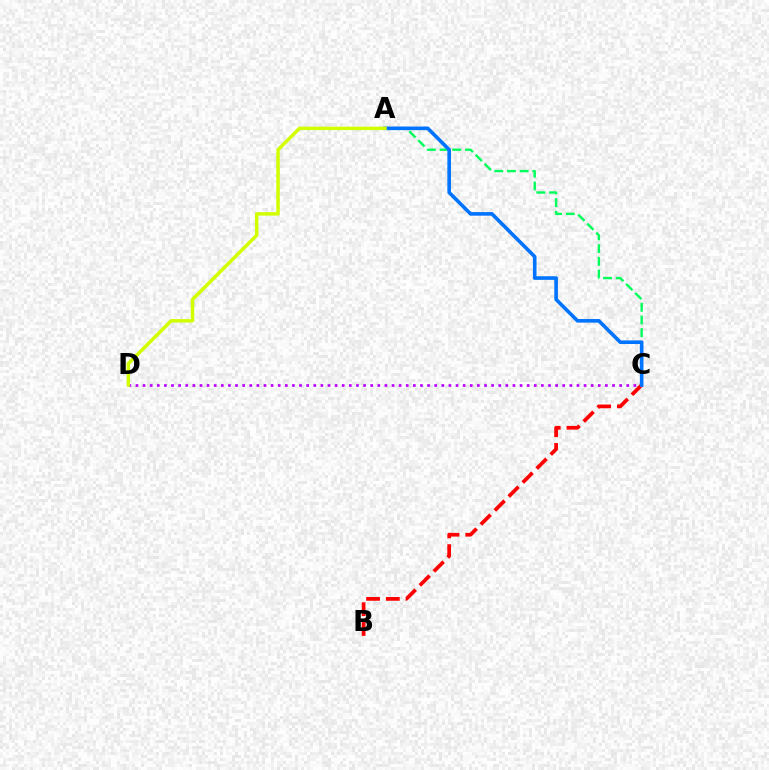{('B', 'C'): [{'color': '#ff0000', 'line_style': 'dashed', 'thickness': 2.68}], ('C', 'D'): [{'color': '#b900ff', 'line_style': 'dotted', 'thickness': 1.93}], ('A', 'C'): [{'color': '#00ff5c', 'line_style': 'dashed', 'thickness': 1.73}, {'color': '#0074ff', 'line_style': 'solid', 'thickness': 2.6}], ('A', 'D'): [{'color': '#d1ff00', 'line_style': 'solid', 'thickness': 2.49}]}